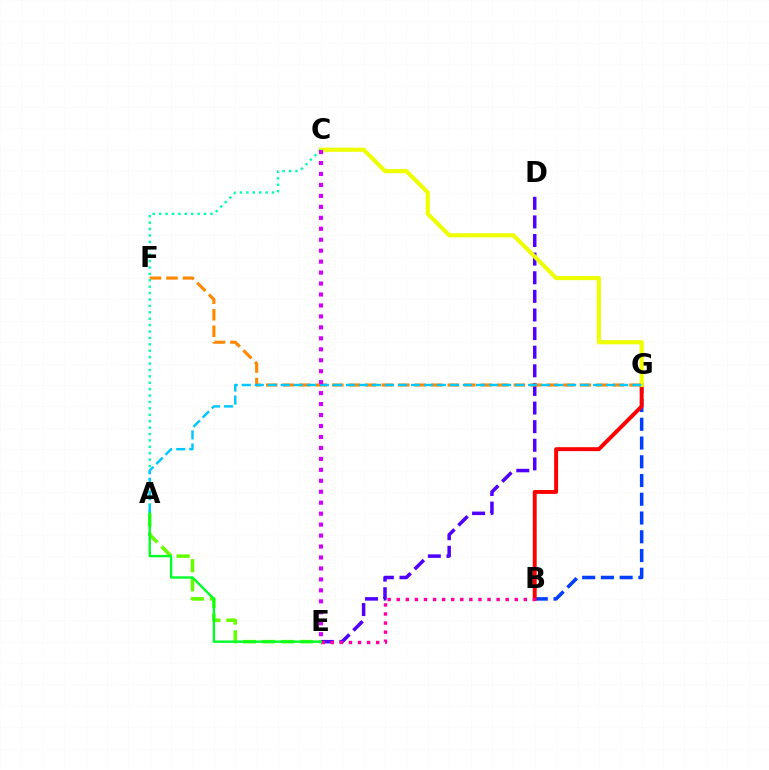{('D', 'E'): [{'color': '#4f00ff', 'line_style': 'dashed', 'thickness': 2.53}], ('B', 'G'): [{'color': '#003fff', 'line_style': 'dashed', 'thickness': 2.55}, {'color': '#ff0000', 'line_style': 'solid', 'thickness': 2.84}], ('B', 'E'): [{'color': '#ff00a0', 'line_style': 'dotted', 'thickness': 2.47}], ('C', 'G'): [{'color': '#eeff00', 'line_style': 'solid', 'thickness': 2.98}], ('F', 'G'): [{'color': '#ff8800', 'line_style': 'dashed', 'thickness': 2.24}], ('A', 'E'): [{'color': '#66ff00', 'line_style': 'dashed', 'thickness': 2.58}, {'color': '#00ff27', 'line_style': 'solid', 'thickness': 1.71}], ('A', 'C'): [{'color': '#00ffaf', 'line_style': 'dotted', 'thickness': 1.74}], ('A', 'G'): [{'color': '#00c7ff', 'line_style': 'dashed', 'thickness': 1.77}], ('C', 'E'): [{'color': '#d600ff', 'line_style': 'dotted', 'thickness': 2.98}]}